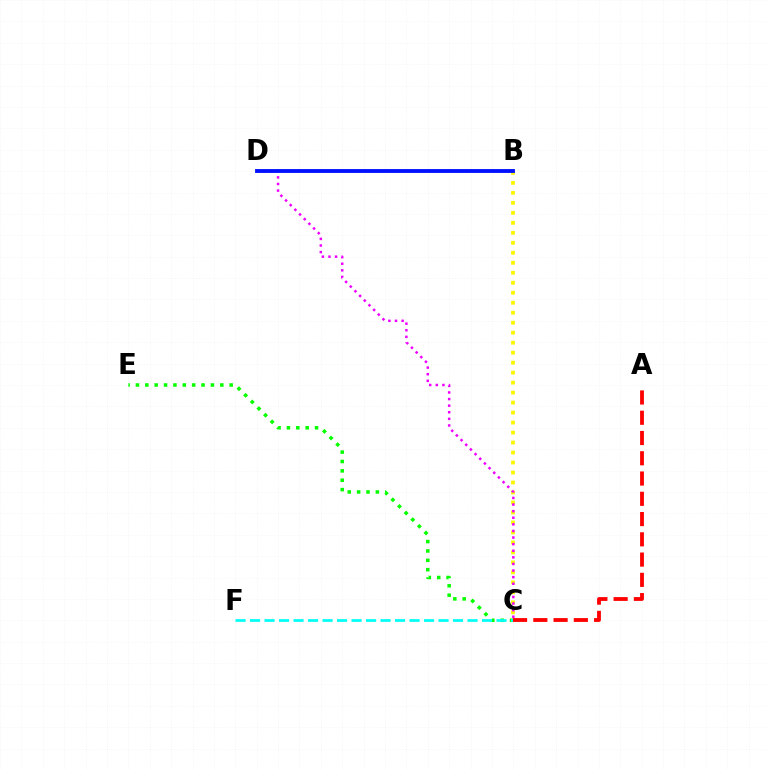{('C', 'E'): [{'color': '#08ff00', 'line_style': 'dotted', 'thickness': 2.55}], ('C', 'F'): [{'color': '#00fff6', 'line_style': 'dashed', 'thickness': 1.97}], ('B', 'C'): [{'color': '#fcf500', 'line_style': 'dotted', 'thickness': 2.71}], ('C', 'D'): [{'color': '#ee00ff', 'line_style': 'dotted', 'thickness': 1.79}], ('B', 'D'): [{'color': '#0010ff', 'line_style': 'solid', 'thickness': 2.77}], ('A', 'C'): [{'color': '#ff0000', 'line_style': 'dashed', 'thickness': 2.75}]}